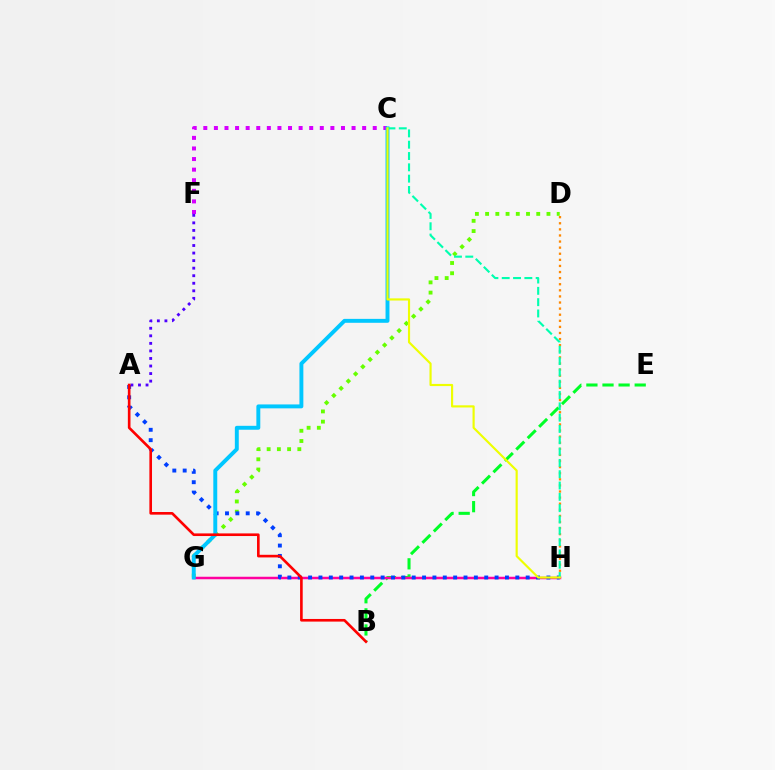{('B', 'E'): [{'color': '#00ff27', 'line_style': 'dashed', 'thickness': 2.19}], ('C', 'F'): [{'color': '#d600ff', 'line_style': 'dotted', 'thickness': 2.88}], ('D', 'G'): [{'color': '#66ff00', 'line_style': 'dotted', 'thickness': 2.78}], ('G', 'H'): [{'color': '#ff00a0', 'line_style': 'solid', 'thickness': 1.8}], ('A', 'H'): [{'color': '#003fff', 'line_style': 'dotted', 'thickness': 2.82}], ('C', 'G'): [{'color': '#00c7ff', 'line_style': 'solid', 'thickness': 2.82}], ('D', 'H'): [{'color': '#ff8800', 'line_style': 'dotted', 'thickness': 1.66}], ('A', 'F'): [{'color': '#4f00ff', 'line_style': 'dotted', 'thickness': 2.05}], ('C', 'H'): [{'color': '#00ffaf', 'line_style': 'dashed', 'thickness': 1.54}, {'color': '#eeff00', 'line_style': 'solid', 'thickness': 1.56}], ('A', 'B'): [{'color': '#ff0000', 'line_style': 'solid', 'thickness': 1.9}]}